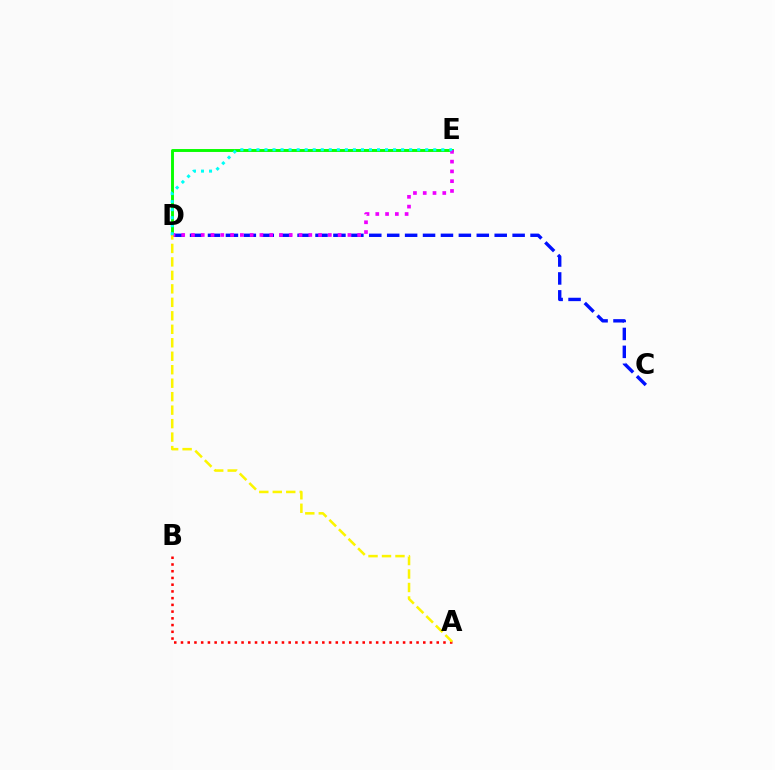{('C', 'D'): [{'color': '#0010ff', 'line_style': 'dashed', 'thickness': 2.43}], ('D', 'E'): [{'color': '#08ff00', 'line_style': 'solid', 'thickness': 2.1}, {'color': '#ee00ff', 'line_style': 'dotted', 'thickness': 2.66}, {'color': '#00fff6', 'line_style': 'dotted', 'thickness': 2.18}], ('A', 'B'): [{'color': '#ff0000', 'line_style': 'dotted', 'thickness': 1.83}], ('A', 'D'): [{'color': '#fcf500', 'line_style': 'dashed', 'thickness': 1.83}]}